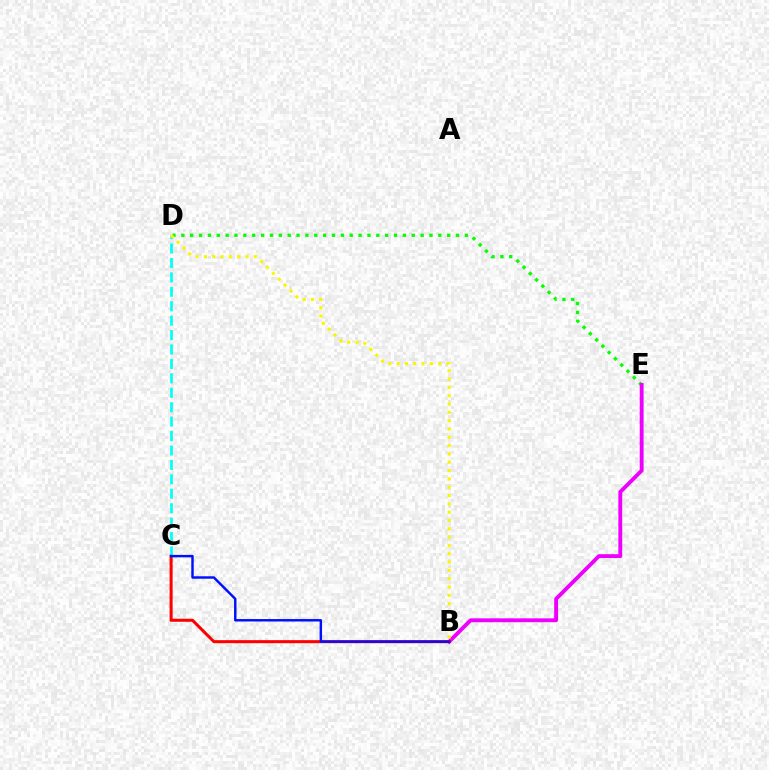{('D', 'E'): [{'color': '#08ff00', 'line_style': 'dotted', 'thickness': 2.41}], ('B', 'E'): [{'color': '#ee00ff', 'line_style': 'solid', 'thickness': 2.79}], ('B', 'C'): [{'color': '#ff0000', 'line_style': 'solid', 'thickness': 2.19}, {'color': '#0010ff', 'line_style': 'solid', 'thickness': 1.77}], ('C', 'D'): [{'color': '#00fff6', 'line_style': 'dashed', 'thickness': 1.96}], ('B', 'D'): [{'color': '#fcf500', 'line_style': 'dotted', 'thickness': 2.26}]}